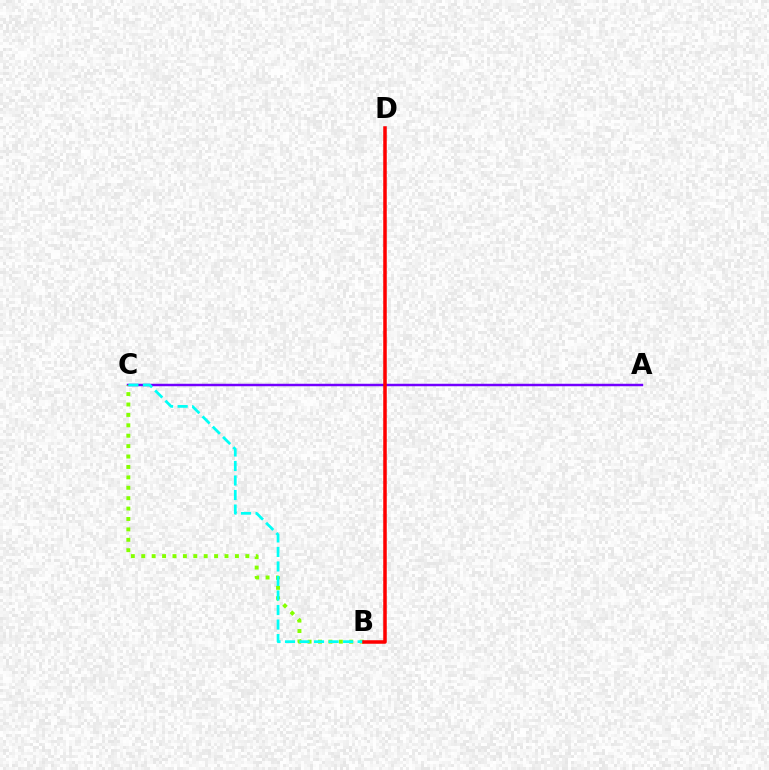{('A', 'C'): [{'color': '#7200ff', 'line_style': 'solid', 'thickness': 1.78}], ('B', 'C'): [{'color': '#84ff00', 'line_style': 'dotted', 'thickness': 2.83}, {'color': '#00fff6', 'line_style': 'dashed', 'thickness': 1.97}], ('B', 'D'): [{'color': '#ff0000', 'line_style': 'solid', 'thickness': 2.54}]}